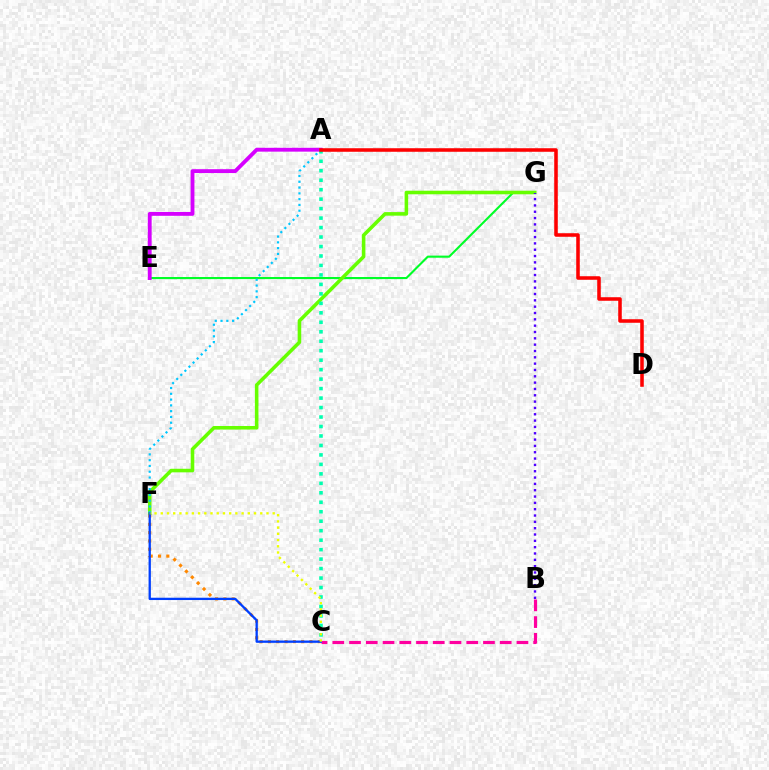{('E', 'G'): [{'color': '#00ff27', 'line_style': 'solid', 'thickness': 1.52}], ('F', 'G'): [{'color': '#66ff00', 'line_style': 'solid', 'thickness': 2.57}], ('A', 'F'): [{'color': '#00c7ff', 'line_style': 'dotted', 'thickness': 1.57}], ('C', 'F'): [{'color': '#ff8800', 'line_style': 'dotted', 'thickness': 2.26}, {'color': '#003fff', 'line_style': 'solid', 'thickness': 1.66}, {'color': '#eeff00', 'line_style': 'dotted', 'thickness': 1.69}], ('A', 'E'): [{'color': '#d600ff', 'line_style': 'solid', 'thickness': 2.77}], ('A', 'C'): [{'color': '#00ffaf', 'line_style': 'dotted', 'thickness': 2.57}], ('B', 'C'): [{'color': '#ff00a0', 'line_style': 'dashed', 'thickness': 2.27}], ('A', 'D'): [{'color': '#ff0000', 'line_style': 'solid', 'thickness': 2.55}], ('B', 'G'): [{'color': '#4f00ff', 'line_style': 'dotted', 'thickness': 1.72}]}